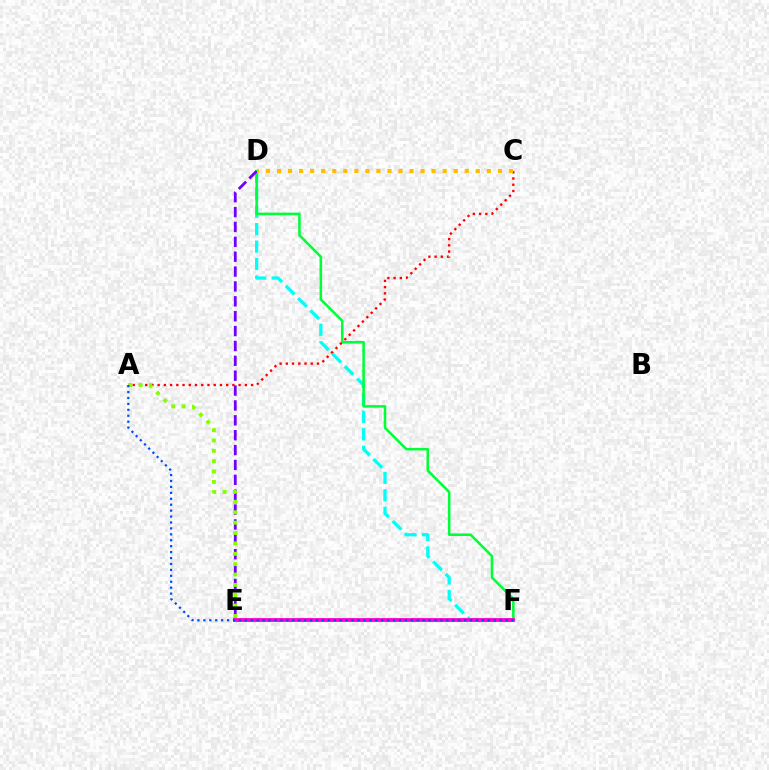{('D', 'F'): [{'color': '#00fff6', 'line_style': 'dashed', 'thickness': 2.37}, {'color': '#00ff39', 'line_style': 'solid', 'thickness': 1.84}], ('D', 'E'): [{'color': '#7200ff', 'line_style': 'dashed', 'thickness': 2.02}], ('E', 'F'): [{'color': '#ff00cf', 'line_style': 'solid', 'thickness': 2.75}], ('A', 'C'): [{'color': '#ff0000', 'line_style': 'dotted', 'thickness': 1.69}], ('C', 'D'): [{'color': '#ffbd00', 'line_style': 'dotted', 'thickness': 3.0}], ('A', 'E'): [{'color': '#84ff00', 'line_style': 'dotted', 'thickness': 2.82}], ('A', 'F'): [{'color': '#004bff', 'line_style': 'dotted', 'thickness': 1.61}]}